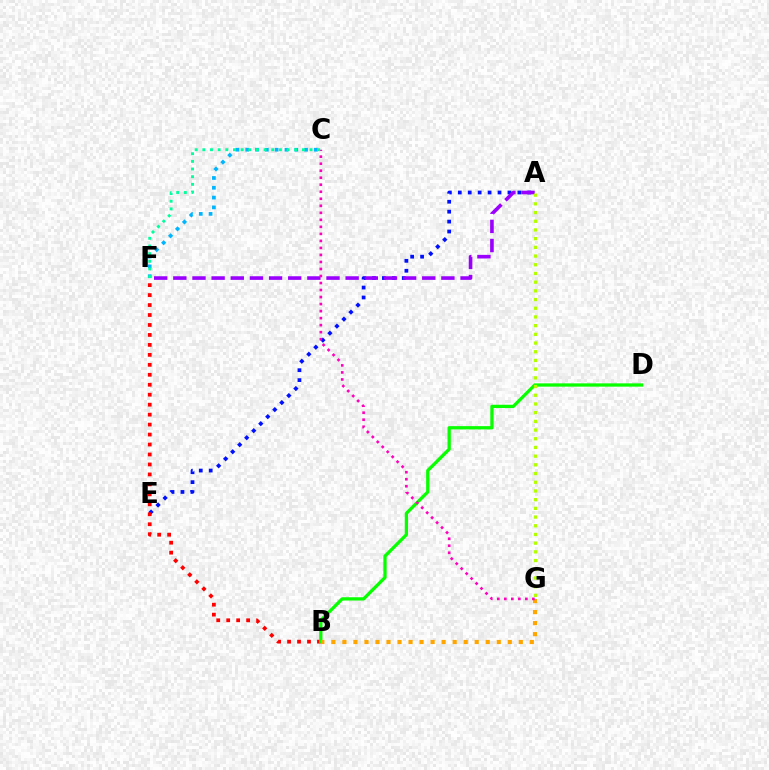{('A', 'E'): [{'color': '#0010ff', 'line_style': 'dotted', 'thickness': 2.7}], ('B', 'F'): [{'color': '#ff0000', 'line_style': 'dotted', 'thickness': 2.71}], ('B', 'D'): [{'color': '#08ff00', 'line_style': 'solid', 'thickness': 2.36}], ('C', 'F'): [{'color': '#00b5ff', 'line_style': 'dotted', 'thickness': 2.67}, {'color': '#00ff9d', 'line_style': 'dotted', 'thickness': 2.08}], ('A', 'F'): [{'color': '#9b00ff', 'line_style': 'dashed', 'thickness': 2.6}], ('A', 'G'): [{'color': '#b3ff00', 'line_style': 'dotted', 'thickness': 2.36}], ('B', 'G'): [{'color': '#ffa500', 'line_style': 'dotted', 'thickness': 3.0}], ('C', 'G'): [{'color': '#ff00bd', 'line_style': 'dotted', 'thickness': 1.91}]}